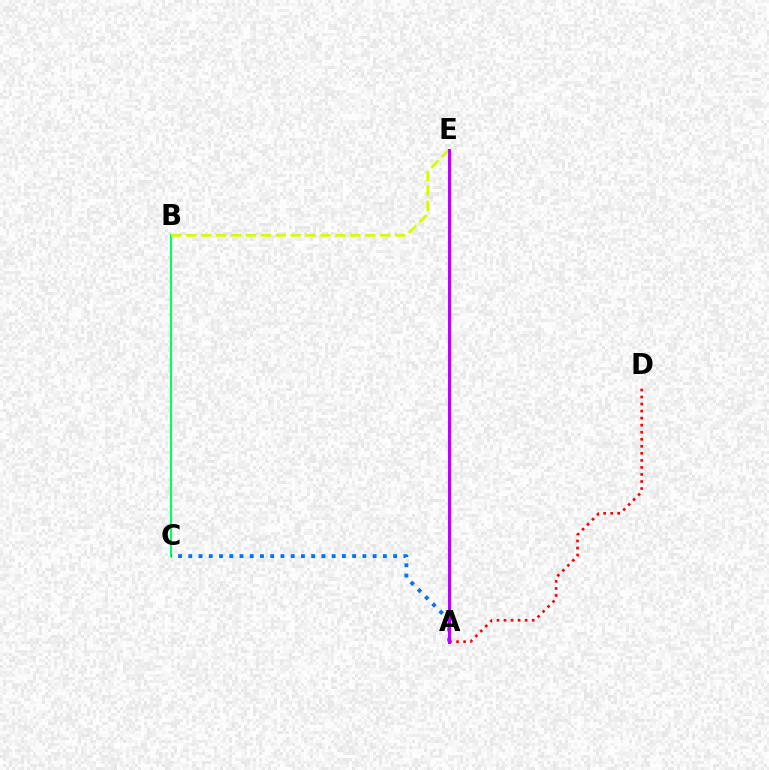{('B', 'C'): [{'color': '#00ff5c', 'line_style': 'solid', 'thickness': 1.53}], ('A', 'D'): [{'color': '#ff0000', 'line_style': 'dotted', 'thickness': 1.91}], ('B', 'E'): [{'color': '#d1ff00', 'line_style': 'dashed', 'thickness': 2.03}], ('A', 'C'): [{'color': '#0074ff', 'line_style': 'dotted', 'thickness': 2.78}], ('A', 'E'): [{'color': '#b900ff', 'line_style': 'solid', 'thickness': 2.15}]}